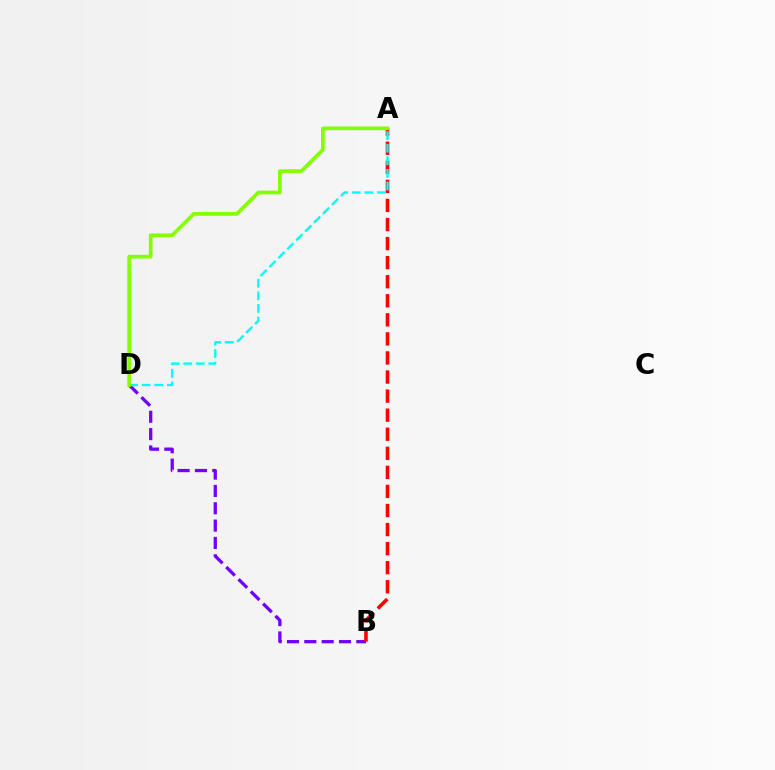{('B', 'D'): [{'color': '#7200ff', 'line_style': 'dashed', 'thickness': 2.36}], ('A', 'B'): [{'color': '#ff0000', 'line_style': 'dashed', 'thickness': 2.59}], ('A', 'D'): [{'color': '#00fff6', 'line_style': 'dashed', 'thickness': 1.71}, {'color': '#84ff00', 'line_style': 'solid', 'thickness': 2.67}]}